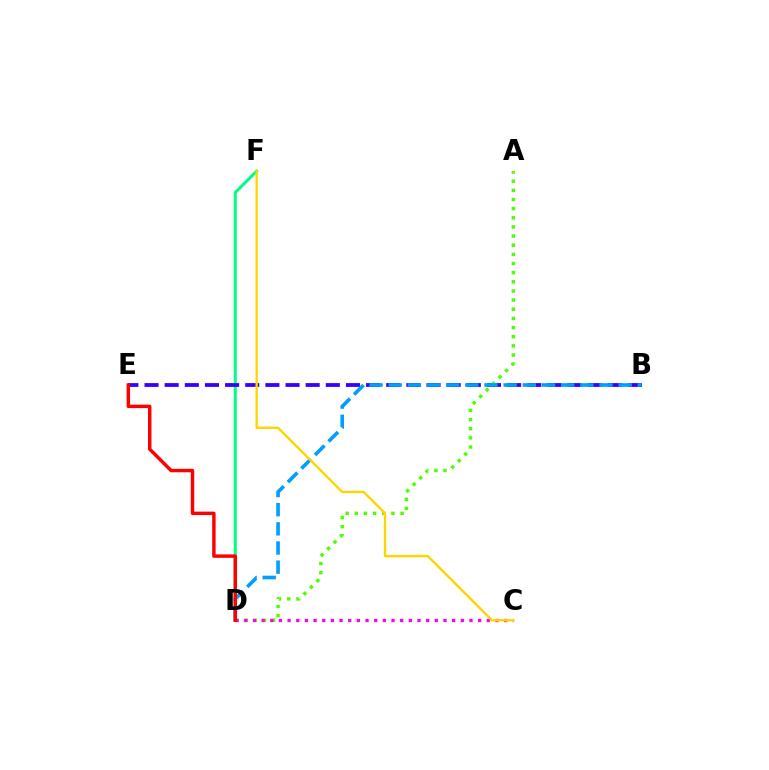{('D', 'F'): [{'color': '#00ff86', 'line_style': 'solid', 'thickness': 2.19}], ('B', 'E'): [{'color': '#3700ff', 'line_style': 'dashed', 'thickness': 2.74}], ('A', 'D'): [{'color': '#4fff00', 'line_style': 'dotted', 'thickness': 2.49}], ('C', 'D'): [{'color': '#ff00ed', 'line_style': 'dotted', 'thickness': 2.35}], ('B', 'D'): [{'color': '#009eff', 'line_style': 'dashed', 'thickness': 2.6}], ('C', 'F'): [{'color': '#ffd500', 'line_style': 'solid', 'thickness': 1.71}], ('D', 'E'): [{'color': '#ff0000', 'line_style': 'solid', 'thickness': 2.48}]}